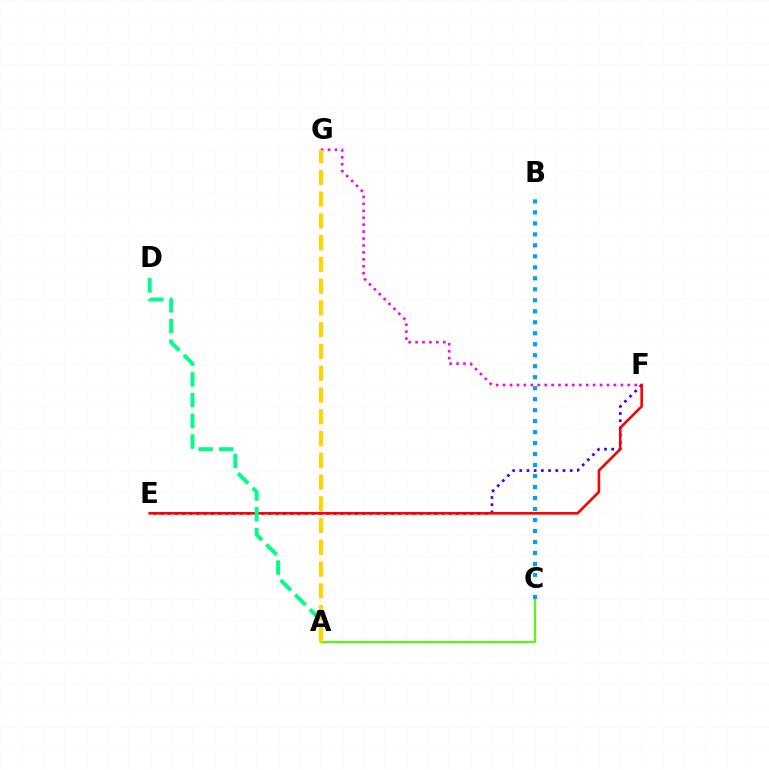{('E', 'F'): [{'color': '#3700ff', 'line_style': 'dotted', 'thickness': 1.96}, {'color': '#ff0000', 'line_style': 'solid', 'thickness': 1.87}], ('F', 'G'): [{'color': '#ff00ed', 'line_style': 'dotted', 'thickness': 1.88}], ('A', 'C'): [{'color': '#4fff00', 'line_style': 'solid', 'thickness': 1.51}], ('A', 'D'): [{'color': '#00ff86', 'line_style': 'dashed', 'thickness': 2.82}], ('A', 'G'): [{'color': '#ffd500', 'line_style': 'dashed', 'thickness': 2.96}], ('B', 'C'): [{'color': '#009eff', 'line_style': 'dotted', 'thickness': 2.99}]}